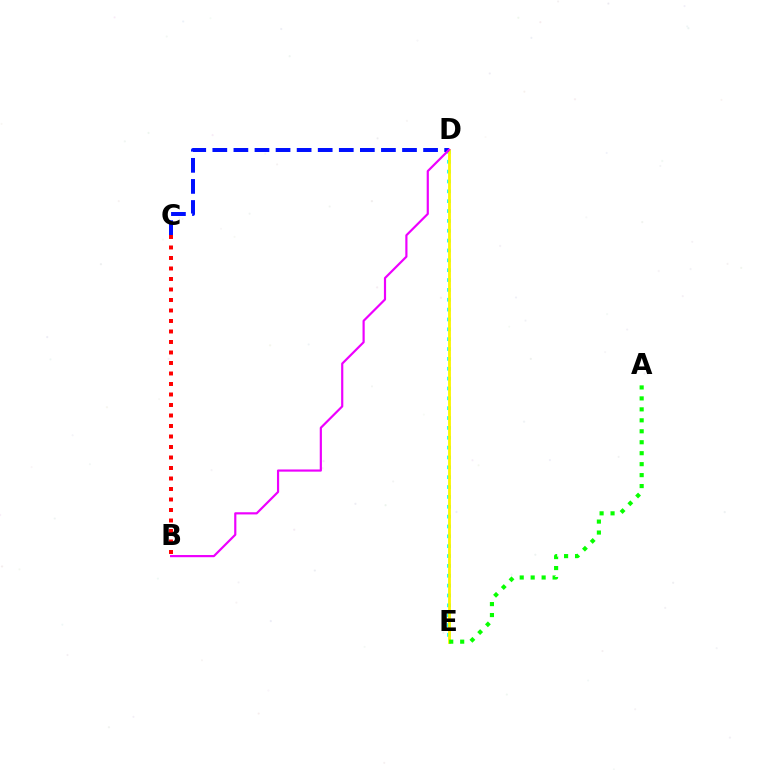{('D', 'E'): [{'color': '#00fff6', 'line_style': 'dotted', 'thickness': 2.68}, {'color': '#fcf500', 'line_style': 'solid', 'thickness': 2.03}], ('C', 'D'): [{'color': '#0010ff', 'line_style': 'dashed', 'thickness': 2.86}], ('B', 'D'): [{'color': '#ee00ff', 'line_style': 'solid', 'thickness': 1.57}], ('B', 'C'): [{'color': '#ff0000', 'line_style': 'dotted', 'thickness': 2.85}], ('A', 'E'): [{'color': '#08ff00', 'line_style': 'dotted', 'thickness': 2.98}]}